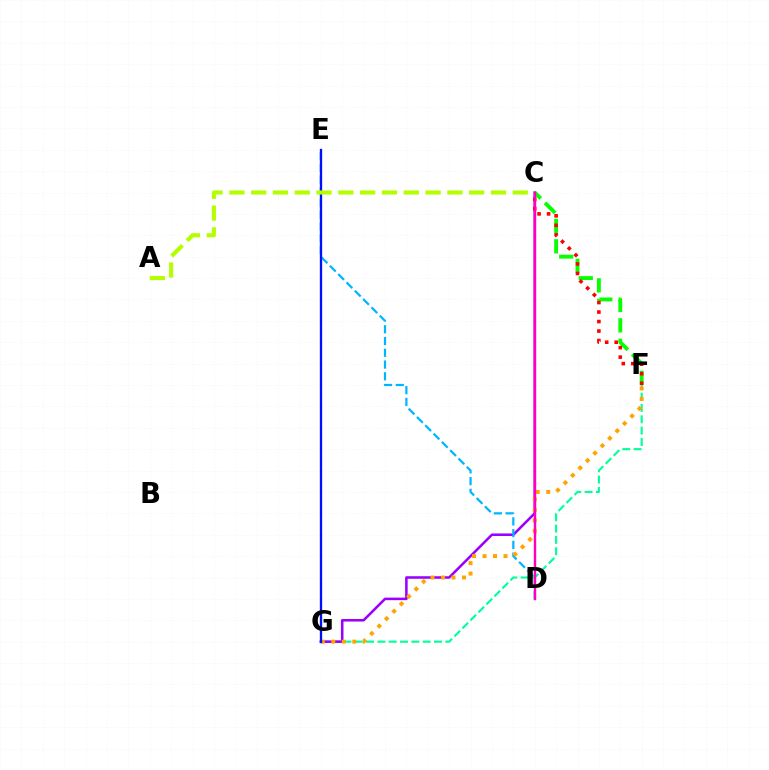{('F', 'G'): [{'color': '#00ff9d', 'line_style': 'dashed', 'thickness': 1.54}, {'color': '#ffa500', 'line_style': 'dotted', 'thickness': 2.85}], ('C', 'G'): [{'color': '#9b00ff', 'line_style': 'solid', 'thickness': 1.83}], ('D', 'E'): [{'color': '#00b5ff', 'line_style': 'dashed', 'thickness': 1.6}], ('C', 'F'): [{'color': '#08ff00', 'line_style': 'dashed', 'thickness': 2.78}, {'color': '#ff0000', 'line_style': 'dotted', 'thickness': 2.58}], ('E', 'G'): [{'color': '#0010ff', 'line_style': 'solid', 'thickness': 1.67}], ('A', 'C'): [{'color': '#b3ff00', 'line_style': 'dashed', 'thickness': 2.96}], ('C', 'D'): [{'color': '#ff00bd', 'line_style': 'solid', 'thickness': 1.75}]}